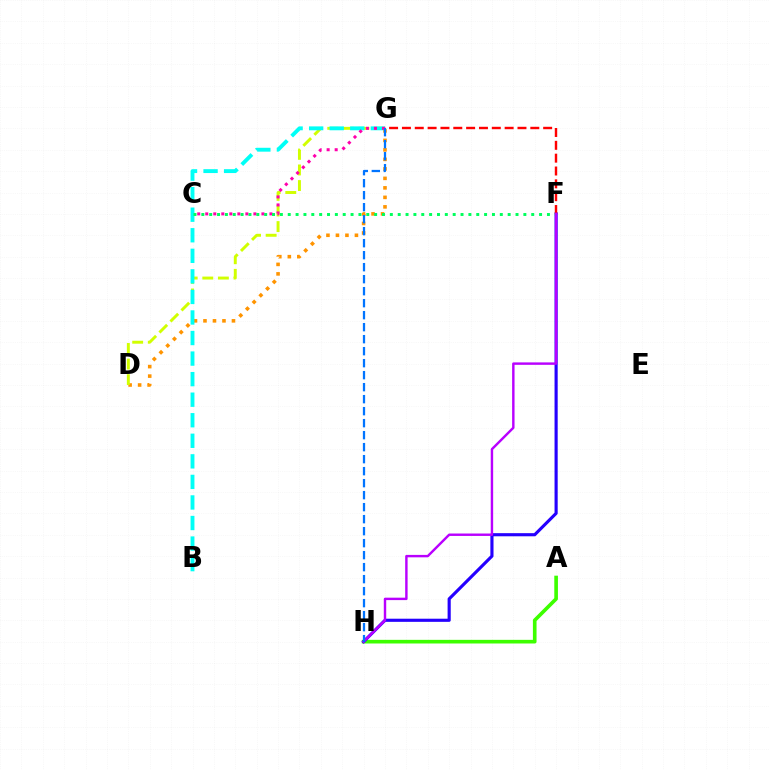{('D', 'G'): [{'color': '#ff9400', 'line_style': 'dotted', 'thickness': 2.58}, {'color': '#d1ff00', 'line_style': 'dashed', 'thickness': 2.12}], ('B', 'G'): [{'color': '#00fff6', 'line_style': 'dashed', 'thickness': 2.79}], ('C', 'G'): [{'color': '#ff00ac', 'line_style': 'dotted', 'thickness': 2.18}], ('A', 'H'): [{'color': '#3dff00', 'line_style': 'solid', 'thickness': 2.62}], ('F', 'H'): [{'color': '#2500ff', 'line_style': 'solid', 'thickness': 2.26}, {'color': '#b900ff', 'line_style': 'solid', 'thickness': 1.74}], ('F', 'G'): [{'color': '#ff0000', 'line_style': 'dashed', 'thickness': 1.74}], ('C', 'F'): [{'color': '#00ff5c', 'line_style': 'dotted', 'thickness': 2.13}], ('G', 'H'): [{'color': '#0074ff', 'line_style': 'dashed', 'thickness': 1.63}]}